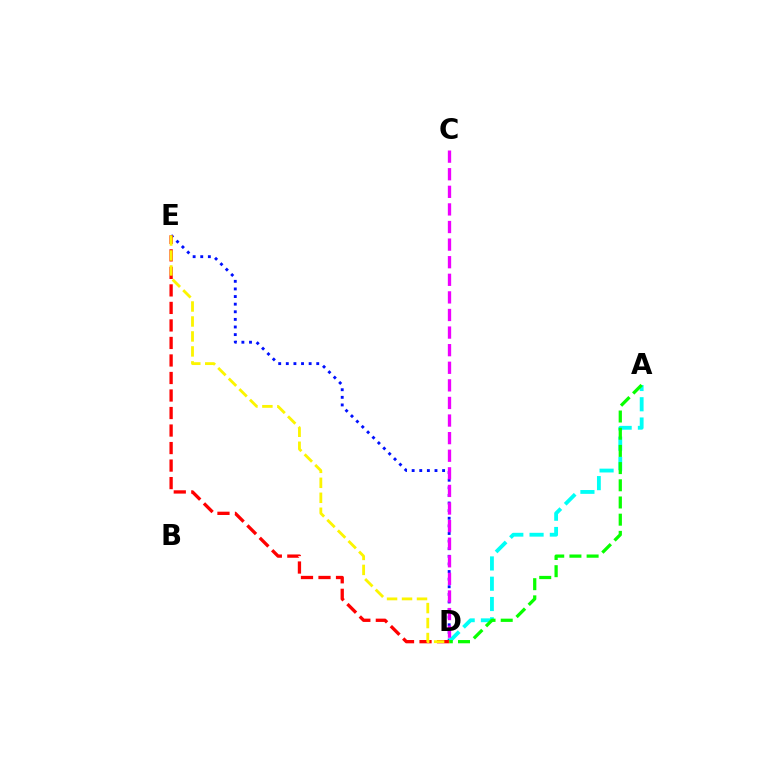{('D', 'E'): [{'color': '#0010ff', 'line_style': 'dotted', 'thickness': 2.07}, {'color': '#ff0000', 'line_style': 'dashed', 'thickness': 2.38}, {'color': '#fcf500', 'line_style': 'dashed', 'thickness': 2.03}], ('A', 'D'): [{'color': '#00fff6', 'line_style': 'dashed', 'thickness': 2.75}, {'color': '#08ff00', 'line_style': 'dashed', 'thickness': 2.34}], ('C', 'D'): [{'color': '#ee00ff', 'line_style': 'dashed', 'thickness': 2.39}]}